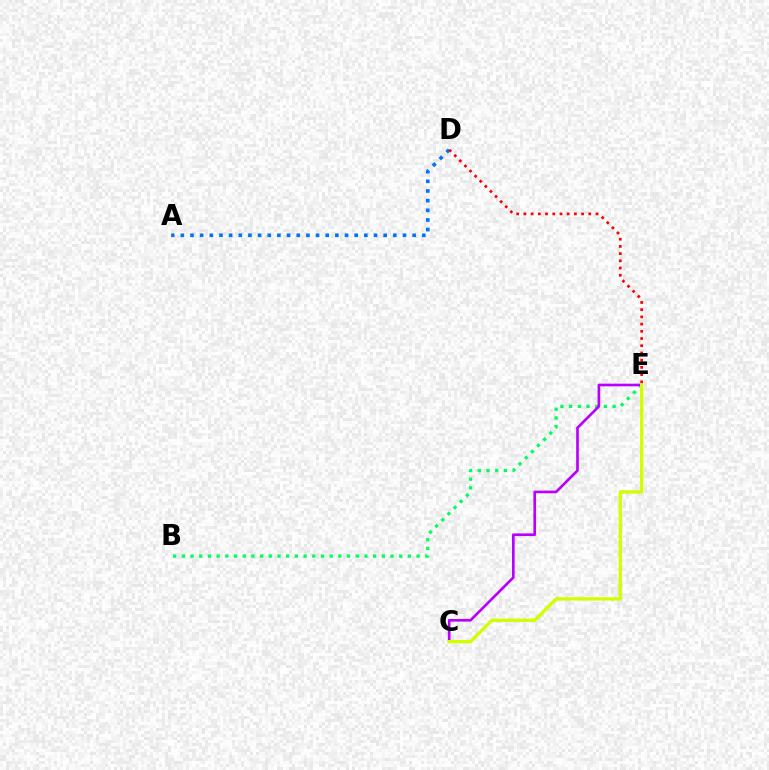{('B', 'E'): [{'color': '#00ff5c', 'line_style': 'dotted', 'thickness': 2.36}], ('C', 'E'): [{'color': '#b900ff', 'line_style': 'solid', 'thickness': 1.92}, {'color': '#d1ff00', 'line_style': 'solid', 'thickness': 2.39}], ('A', 'D'): [{'color': '#0074ff', 'line_style': 'dotted', 'thickness': 2.62}], ('D', 'E'): [{'color': '#ff0000', 'line_style': 'dotted', 'thickness': 1.96}]}